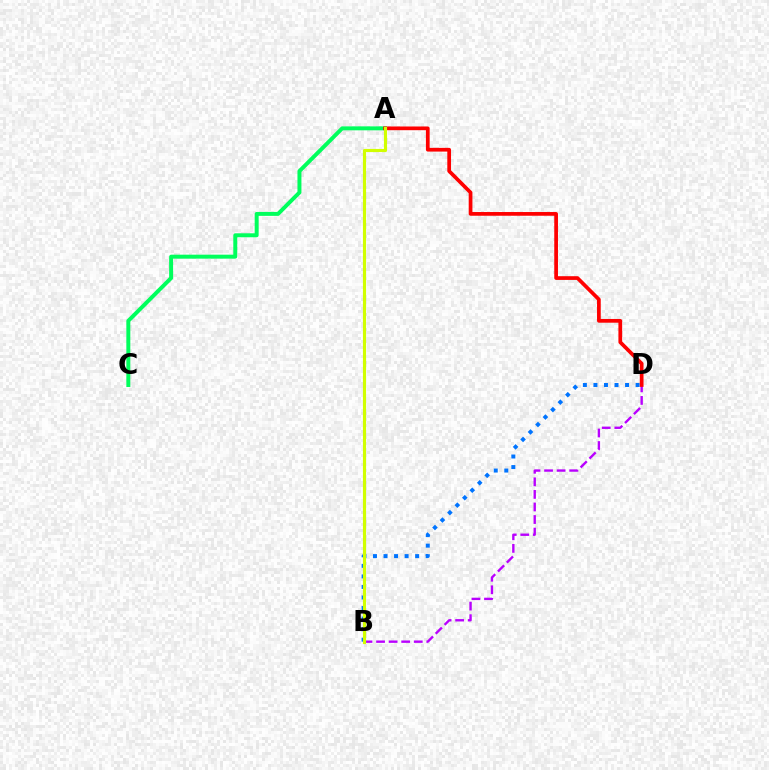{('B', 'D'): [{'color': '#b900ff', 'line_style': 'dashed', 'thickness': 1.71}, {'color': '#0074ff', 'line_style': 'dotted', 'thickness': 2.87}], ('A', 'C'): [{'color': '#00ff5c', 'line_style': 'solid', 'thickness': 2.86}], ('A', 'D'): [{'color': '#ff0000', 'line_style': 'solid', 'thickness': 2.68}], ('A', 'B'): [{'color': '#d1ff00', 'line_style': 'solid', 'thickness': 2.26}]}